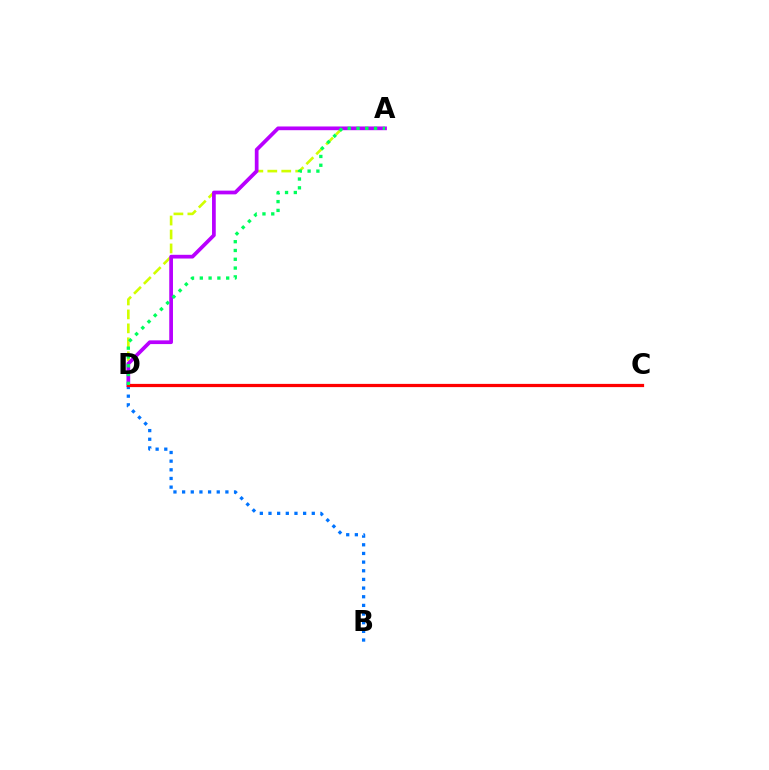{('A', 'D'): [{'color': '#d1ff00', 'line_style': 'dashed', 'thickness': 1.9}, {'color': '#b900ff', 'line_style': 'solid', 'thickness': 2.68}, {'color': '#00ff5c', 'line_style': 'dotted', 'thickness': 2.39}], ('B', 'D'): [{'color': '#0074ff', 'line_style': 'dotted', 'thickness': 2.35}], ('C', 'D'): [{'color': '#ff0000', 'line_style': 'solid', 'thickness': 2.32}]}